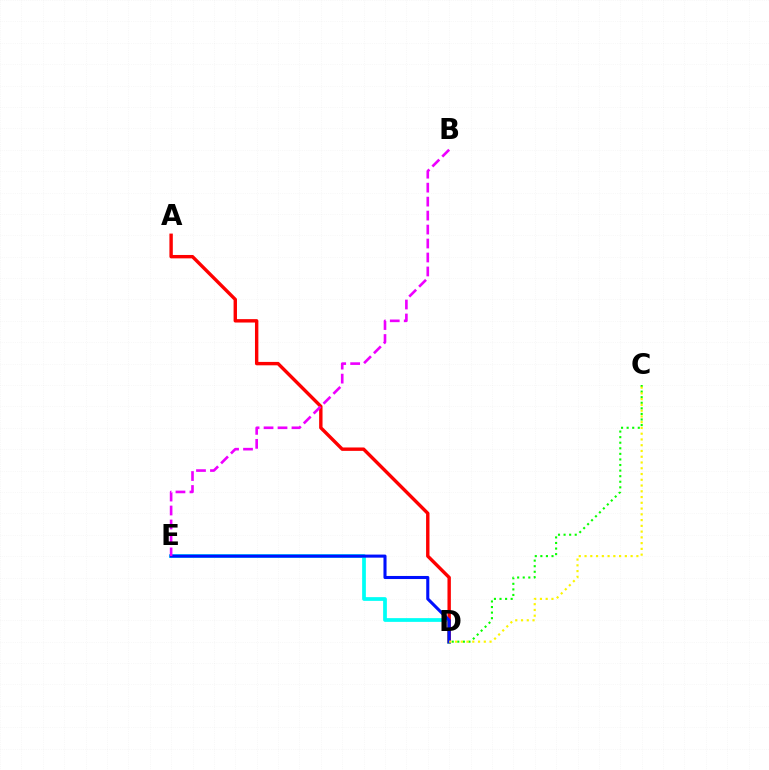{('D', 'E'): [{'color': '#00fff6', 'line_style': 'solid', 'thickness': 2.69}, {'color': '#0010ff', 'line_style': 'solid', 'thickness': 2.22}], ('C', 'D'): [{'color': '#08ff00', 'line_style': 'dotted', 'thickness': 1.51}, {'color': '#fcf500', 'line_style': 'dotted', 'thickness': 1.56}], ('A', 'D'): [{'color': '#ff0000', 'line_style': 'solid', 'thickness': 2.45}], ('B', 'E'): [{'color': '#ee00ff', 'line_style': 'dashed', 'thickness': 1.9}]}